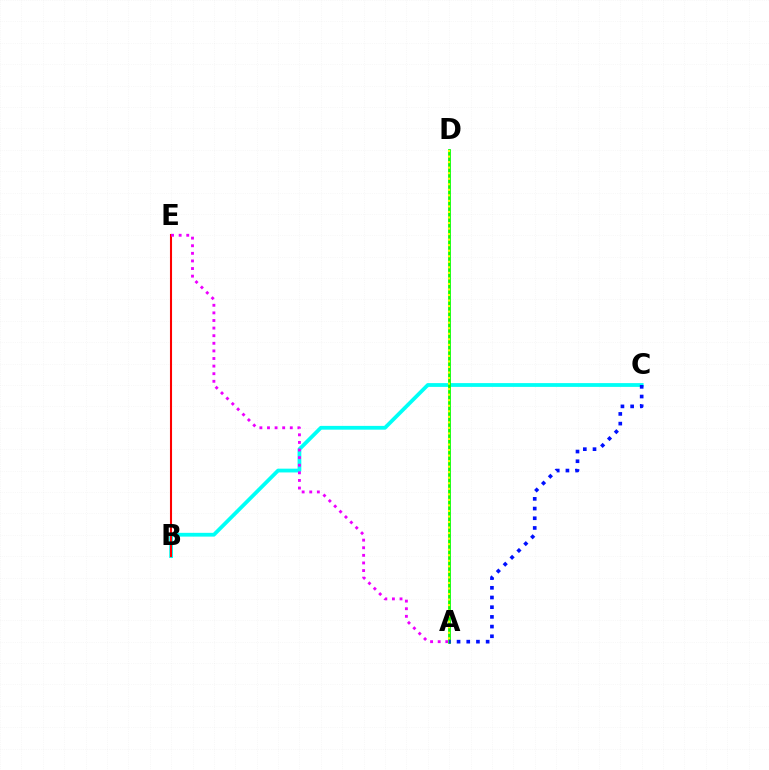{('B', 'C'): [{'color': '#00fff6', 'line_style': 'solid', 'thickness': 2.72}], ('B', 'E'): [{'color': '#ff0000', 'line_style': 'solid', 'thickness': 1.5}], ('A', 'D'): [{'color': '#08ff00', 'line_style': 'solid', 'thickness': 1.99}, {'color': '#fcf500', 'line_style': 'dotted', 'thickness': 1.5}], ('A', 'C'): [{'color': '#0010ff', 'line_style': 'dotted', 'thickness': 2.63}], ('A', 'E'): [{'color': '#ee00ff', 'line_style': 'dotted', 'thickness': 2.07}]}